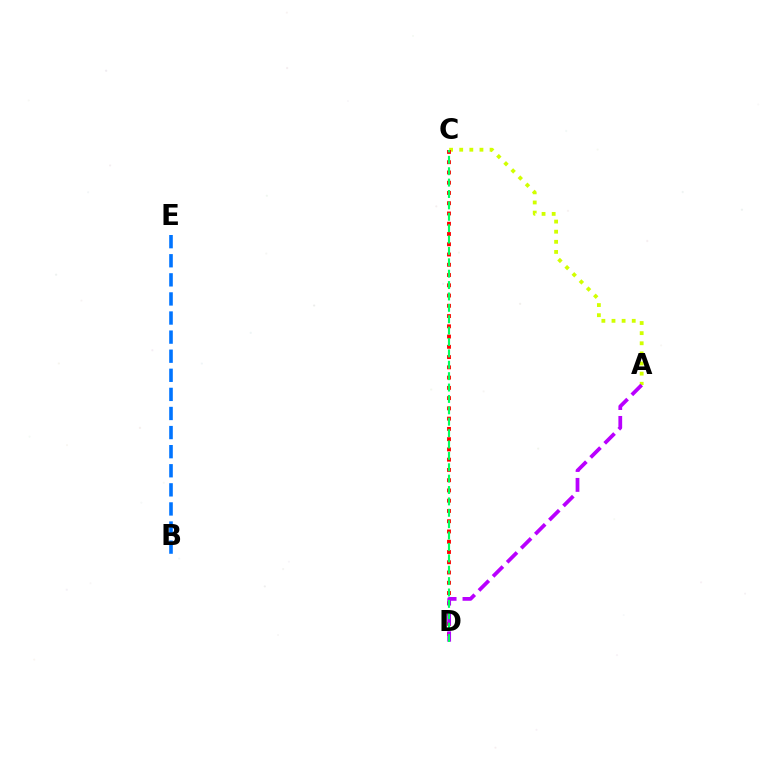{('A', 'C'): [{'color': '#d1ff00', 'line_style': 'dotted', 'thickness': 2.75}], ('C', 'D'): [{'color': '#ff0000', 'line_style': 'dotted', 'thickness': 2.79}, {'color': '#00ff5c', 'line_style': 'dashed', 'thickness': 1.55}], ('A', 'D'): [{'color': '#b900ff', 'line_style': 'dashed', 'thickness': 2.71}], ('B', 'E'): [{'color': '#0074ff', 'line_style': 'dashed', 'thickness': 2.59}]}